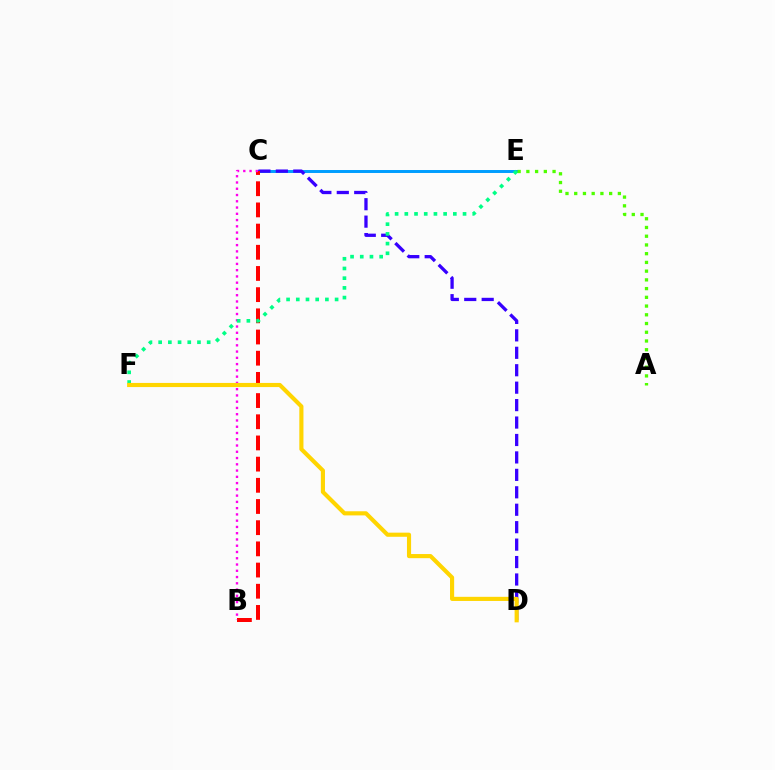{('C', 'E'): [{'color': '#009eff', 'line_style': 'solid', 'thickness': 2.13}], ('C', 'D'): [{'color': '#3700ff', 'line_style': 'dashed', 'thickness': 2.37}], ('B', 'C'): [{'color': '#ff0000', 'line_style': 'dashed', 'thickness': 2.88}, {'color': '#ff00ed', 'line_style': 'dotted', 'thickness': 1.7}], ('E', 'F'): [{'color': '#00ff86', 'line_style': 'dotted', 'thickness': 2.64}], ('D', 'F'): [{'color': '#ffd500', 'line_style': 'solid', 'thickness': 2.97}], ('A', 'E'): [{'color': '#4fff00', 'line_style': 'dotted', 'thickness': 2.37}]}